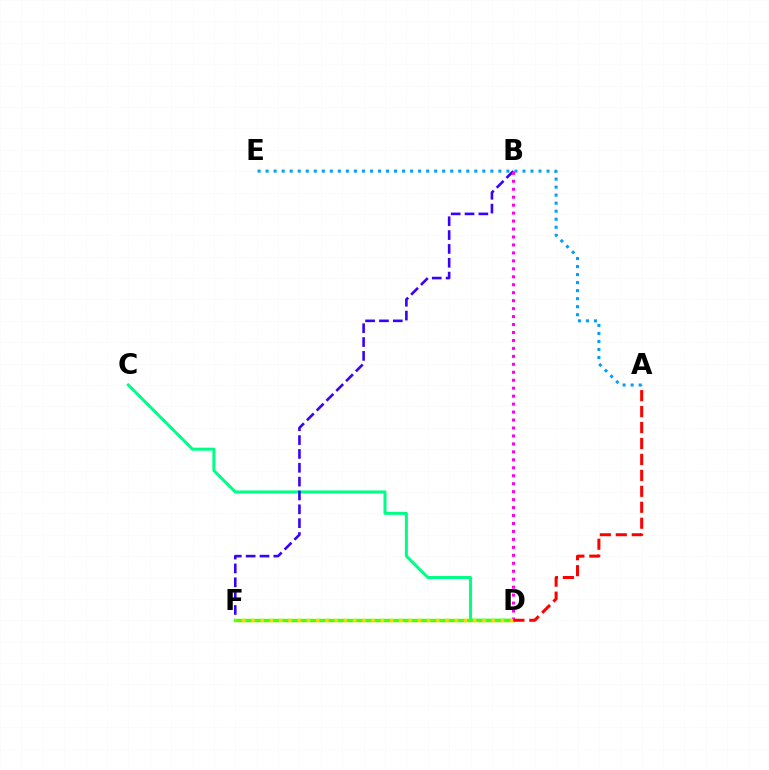{('A', 'E'): [{'color': '#009eff', 'line_style': 'dotted', 'thickness': 2.18}], ('C', 'D'): [{'color': '#00ff86', 'line_style': 'solid', 'thickness': 2.18}], ('B', 'F'): [{'color': '#3700ff', 'line_style': 'dashed', 'thickness': 1.88}], ('D', 'F'): [{'color': '#4fff00', 'line_style': 'solid', 'thickness': 2.46}, {'color': '#ffd500', 'line_style': 'dotted', 'thickness': 2.51}], ('B', 'D'): [{'color': '#ff00ed', 'line_style': 'dotted', 'thickness': 2.16}], ('A', 'D'): [{'color': '#ff0000', 'line_style': 'dashed', 'thickness': 2.17}]}